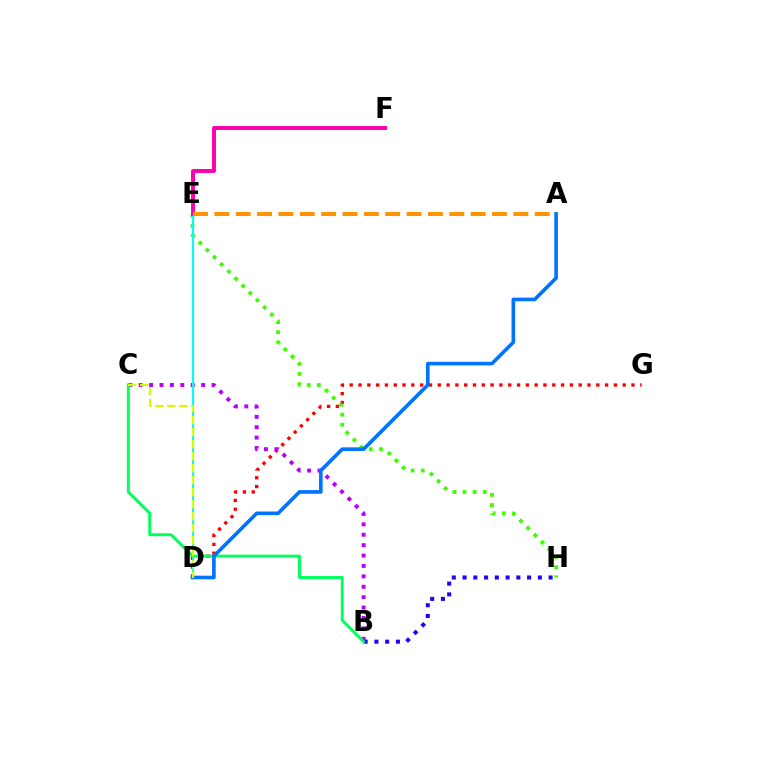{('D', 'G'): [{'color': '#ff0000', 'line_style': 'dotted', 'thickness': 2.39}], ('B', 'C'): [{'color': '#b900ff', 'line_style': 'dotted', 'thickness': 2.83}, {'color': '#00ff5c', 'line_style': 'solid', 'thickness': 2.11}], ('B', 'H'): [{'color': '#2500ff', 'line_style': 'dotted', 'thickness': 2.92}], ('E', 'H'): [{'color': '#3dff00', 'line_style': 'dotted', 'thickness': 2.75}], ('D', 'E'): [{'color': '#00fff6', 'line_style': 'solid', 'thickness': 1.51}], ('E', 'F'): [{'color': '#ff00ac', 'line_style': 'solid', 'thickness': 2.84}], ('A', 'E'): [{'color': '#ff9400', 'line_style': 'dashed', 'thickness': 2.9}], ('A', 'D'): [{'color': '#0074ff', 'line_style': 'solid', 'thickness': 2.61}], ('C', 'D'): [{'color': '#d1ff00', 'line_style': 'dashed', 'thickness': 1.63}]}